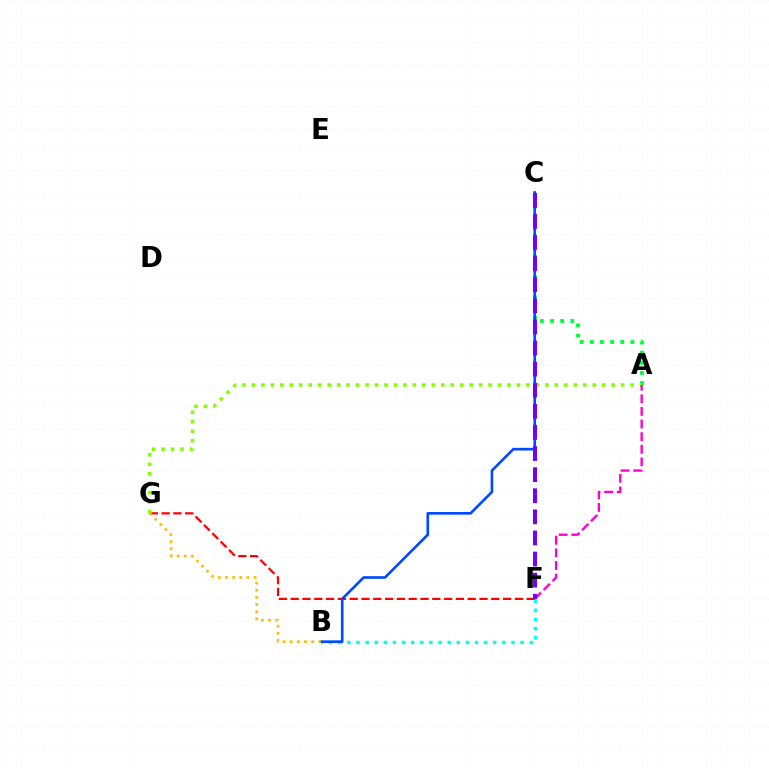{('A', 'C'): [{'color': '#00ff39', 'line_style': 'dotted', 'thickness': 2.75}], ('B', 'F'): [{'color': '#00fff6', 'line_style': 'dotted', 'thickness': 2.48}], ('F', 'G'): [{'color': '#ff0000', 'line_style': 'dashed', 'thickness': 1.6}], ('B', 'C'): [{'color': '#004bff', 'line_style': 'solid', 'thickness': 1.91}], ('A', 'G'): [{'color': '#84ff00', 'line_style': 'dotted', 'thickness': 2.57}], ('A', 'F'): [{'color': '#ff00cf', 'line_style': 'dashed', 'thickness': 1.71}], ('C', 'F'): [{'color': '#7200ff', 'line_style': 'dashed', 'thickness': 2.87}], ('B', 'G'): [{'color': '#ffbd00', 'line_style': 'dotted', 'thickness': 1.94}]}